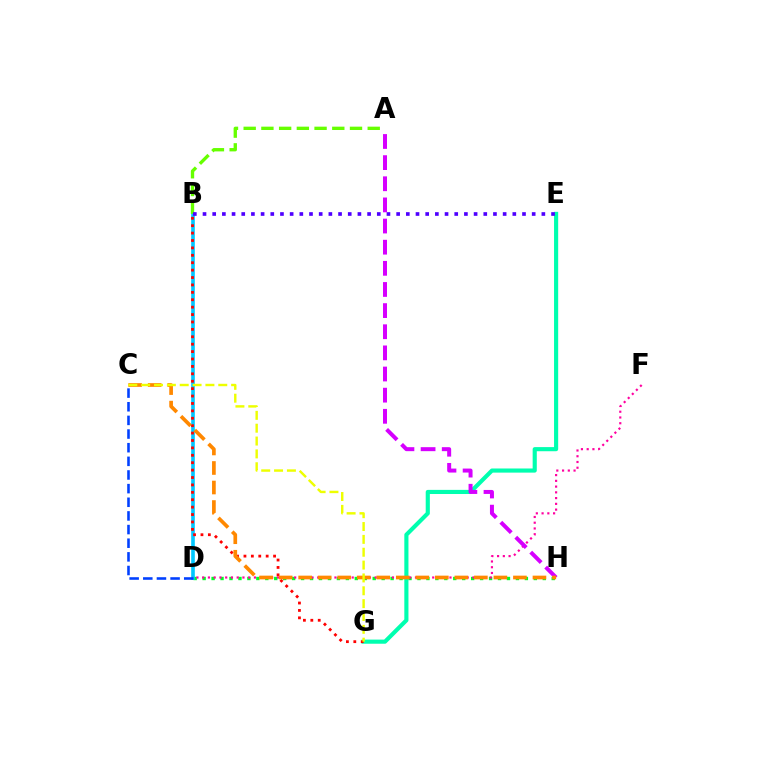{('D', 'H'): [{'color': '#00ff27', 'line_style': 'dotted', 'thickness': 2.43}], ('B', 'D'): [{'color': '#00c7ff', 'line_style': 'solid', 'thickness': 2.62}], ('E', 'G'): [{'color': '#00ffaf', 'line_style': 'solid', 'thickness': 2.97}], ('D', 'F'): [{'color': '#ff00a0', 'line_style': 'dotted', 'thickness': 1.56}], ('B', 'G'): [{'color': '#ff0000', 'line_style': 'dotted', 'thickness': 2.01}], ('A', 'H'): [{'color': '#d600ff', 'line_style': 'dashed', 'thickness': 2.87}], ('C', 'H'): [{'color': '#ff8800', 'line_style': 'dashed', 'thickness': 2.65}], ('C', 'G'): [{'color': '#eeff00', 'line_style': 'dashed', 'thickness': 1.75}], ('A', 'B'): [{'color': '#66ff00', 'line_style': 'dashed', 'thickness': 2.41}], ('B', 'E'): [{'color': '#4f00ff', 'line_style': 'dotted', 'thickness': 2.63}], ('C', 'D'): [{'color': '#003fff', 'line_style': 'dashed', 'thickness': 1.85}]}